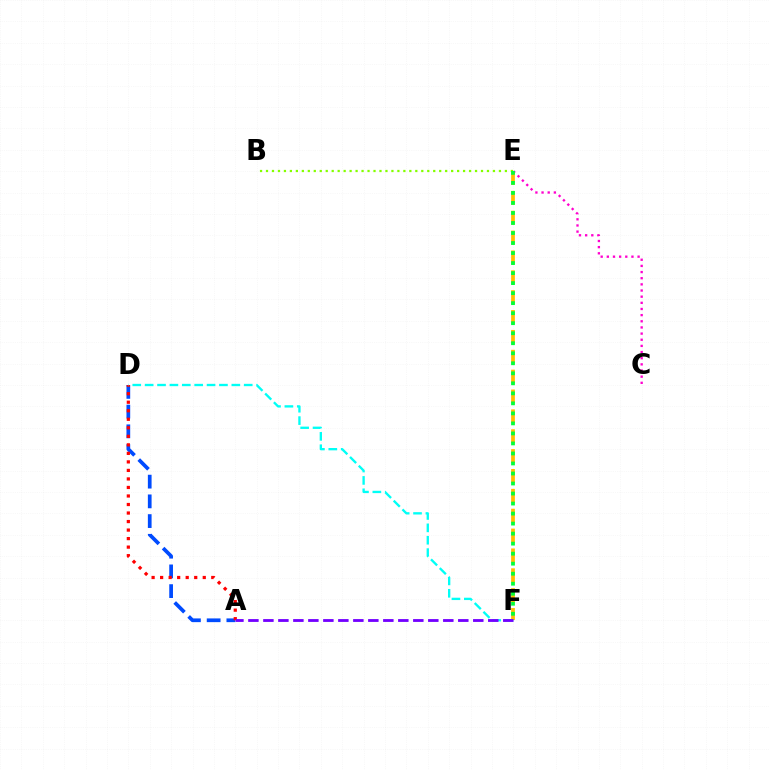{('E', 'F'): [{'color': '#ffbd00', 'line_style': 'dashed', 'thickness': 2.7}, {'color': '#00ff39', 'line_style': 'dotted', 'thickness': 2.72}], ('C', 'E'): [{'color': '#ff00cf', 'line_style': 'dotted', 'thickness': 1.67}], ('B', 'E'): [{'color': '#84ff00', 'line_style': 'dotted', 'thickness': 1.62}], ('A', 'D'): [{'color': '#004bff', 'line_style': 'dashed', 'thickness': 2.68}, {'color': '#ff0000', 'line_style': 'dotted', 'thickness': 2.32}], ('D', 'F'): [{'color': '#00fff6', 'line_style': 'dashed', 'thickness': 1.68}], ('A', 'F'): [{'color': '#7200ff', 'line_style': 'dashed', 'thickness': 2.04}]}